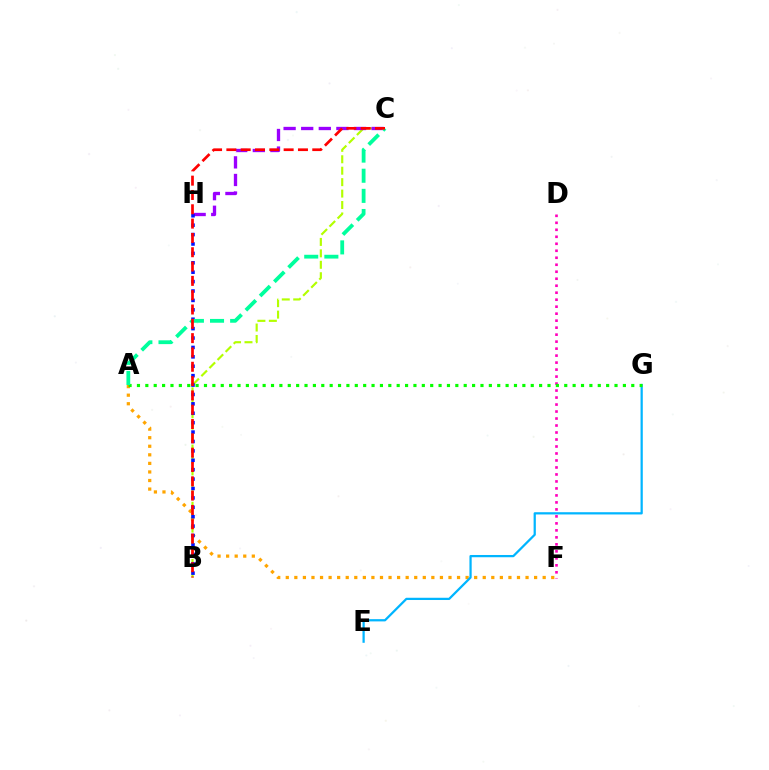{('B', 'C'): [{'color': '#b3ff00', 'line_style': 'dashed', 'thickness': 1.55}, {'color': '#ff0000', 'line_style': 'dashed', 'thickness': 1.94}], ('A', 'F'): [{'color': '#ffa500', 'line_style': 'dotted', 'thickness': 2.33}], ('D', 'F'): [{'color': '#ff00bd', 'line_style': 'dotted', 'thickness': 1.9}], ('C', 'H'): [{'color': '#9b00ff', 'line_style': 'dashed', 'thickness': 2.39}], ('E', 'G'): [{'color': '#00b5ff', 'line_style': 'solid', 'thickness': 1.61}], ('A', 'G'): [{'color': '#08ff00', 'line_style': 'dotted', 'thickness': 2.28}], ('B', 'H'): [{'color': '#0010ff', 'line_style': 'dotted', 'thickness': 2.56}], ('A', 'C'): [{'color': '#00ff9d', 'line_style': 'dashed', 'thickness': 2.73}]}